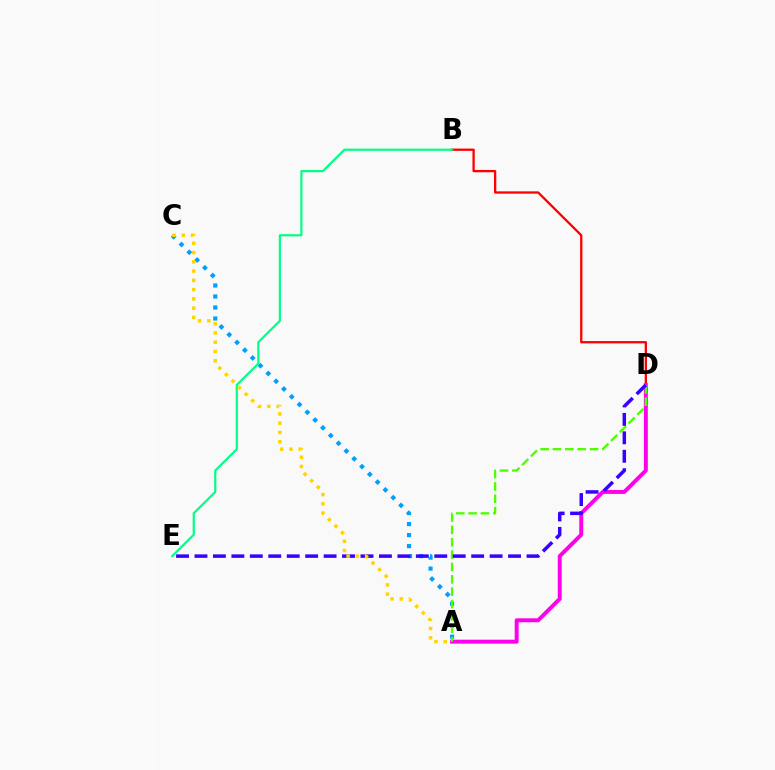{('B', 'D'): [{'color': '#ff0000', 'line_style': 'solid', 'thickness': 1.66}], ('A', 'D'): [{'color': '#ff00ed', 'line_style': 'solid', 'thickness': 2.84}, {'color': '#4fff00', 'line_style': 'dashed', 'thickness': 1.68}], ('A', 'C'): [{'color': '#009eff', 'line_style': 'dotted', 'thickness': 2.99}, {'color': '#ffd500', 'line_style': 'dotted', 'thickness': 2.52}], ('D', 'E'): [{'color': '#3700ff', 'line_style': 'dashed', 'thickness': 2.51}], ('B', 'E'): [{'color': '#00ff86', 'line_style': 'solid', 'thickness': 1.58}]}